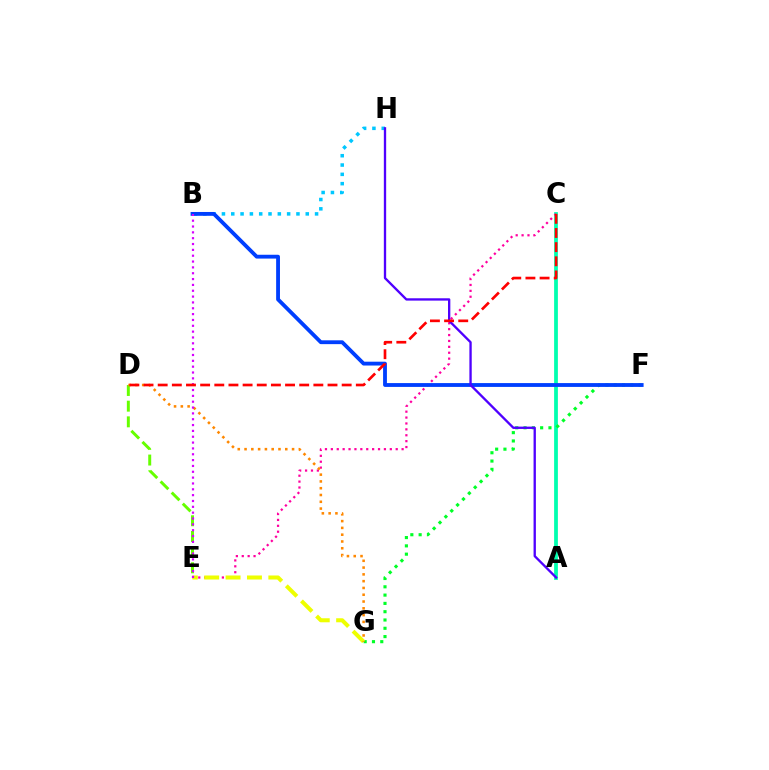{('A', 'C'): [{'color': '#00ffaf', 'line_style': 'solid', 'thickness': 2.71}], ('C', 'E'): [{'color': '#ff00a0', 'line_style': 'dotted', 'thickness': 1.6}], ('F', 'G'): [{'color': '#00ff27', 'line_style': 'dotted', 'thickness': 2.25}], ('B', 'H'): [{'color': '#00c7ff', 'line_style': 'dotted', 'thickness': 2.53}], ('E', 'G'): [{'color': '#eeff00', 'line_style': 'dashed', 'thickness': 2.9}], ('B', 'F'): [{'color': '#003fff', 'line_style': 'solid', 'thickness': 2.76}], ('A', 'H'): [{'color': '#4f00ff', 'line_style': 'solid', 'thickness': 1.68}], ('D', 'E'): [{'color': '#66ff00', 'line_style': 'dashed', 'thickness': 2.13}], ('D', 'G'): [{'color': '#ff8800', 'line_style': 'dotted', 'thickness': 1.84}], ('B', 'E'): [{'color': '#d600ff', 'line_style': 'dotted', 'thickness': 1.59}], ('C', 'D'): [{'color': '#ff0000', 'line_style': 'dashed', 'thickness': 1.92}]}